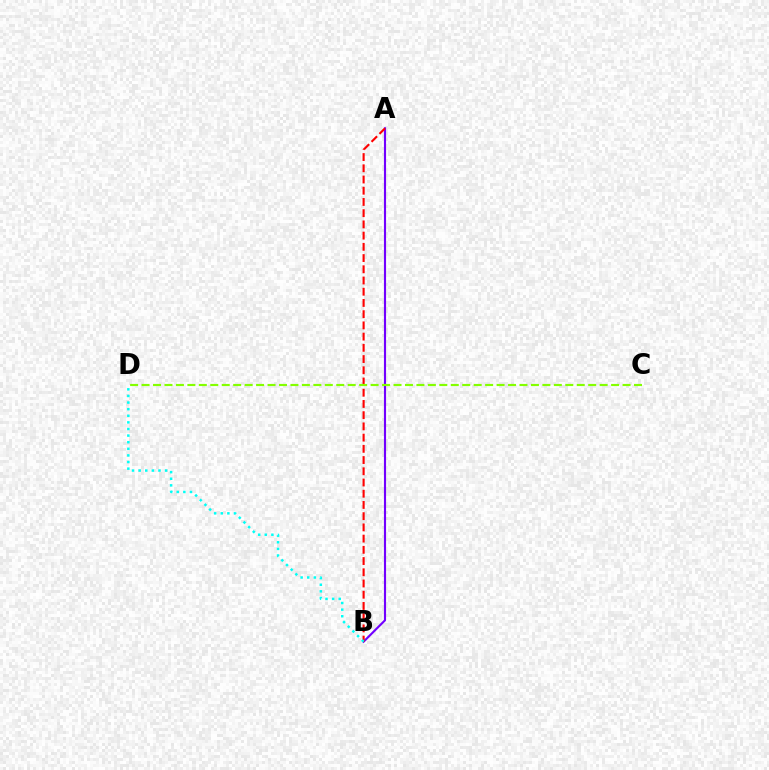{('A', 'B'): [{'color': '#7200ff', 'line_style': 'solid', 'thickness': 1.54}, {'color': '#ff0000', 'line_style': 'dashed', 'thickness': 1.52}], ('B', 'D'): [{'color': '#00fff6', 'line_style': 'dotted', 'thickness': 1.8}], ('C', 'D'): [{'color': '#84ff00', 'line_style': 'dashed', 'thickness': 1.56}]}